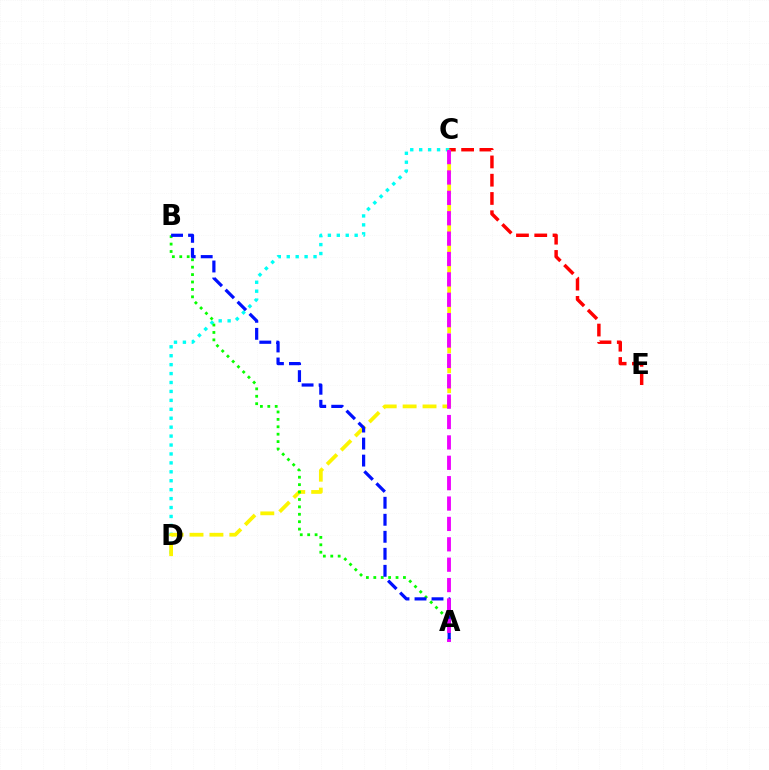{('C', 'E'): [{'color': '#ff0000', 'line_style': 'dashed', 'thickness': 2.48}], ('C', 'D'): [{'color': '#00fff6', 'line_style': 'dotted', 'thickness': 2.43}, {'color': '#fcf500', 'line_style': 'dashed', 'thickness': 2.71}], ('A', 'B'): [{'color': '#08ff00', 'line_style': 'dotted', 'thickness': 2.01}, {'color': '#0010ff', 'line_style': 'dashed', 'thickness': 2.31}], ('A', 'C'): [{'color': '#ee00ff', 'line_style': 'dashed', 'thickness': 2.77}]}